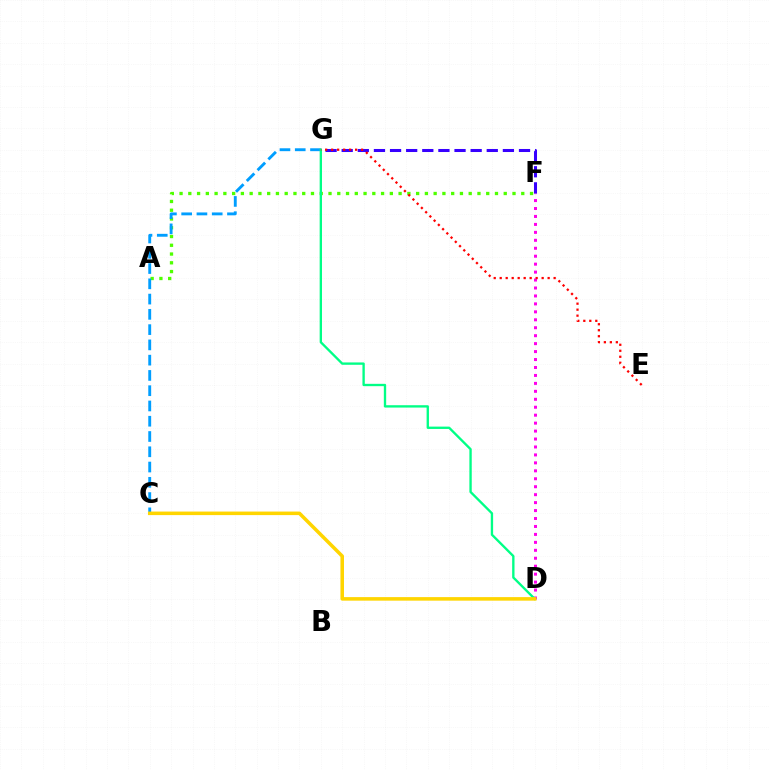{('A', 'F'): [{'color': '#4fff00', 'line_style': 'dotted', 'thickness': 2.38}], ('D', 'F'): [{'color': '#ff00ed', 'line_style': 'dotted', 'thickness': 2.16}], ('C', 'G'): [{'color': '#009eff', 'line_style': 'dashed', 'thickness': 2.07}], ('D', 'G'): [{'color': '#00ff86', 'line_style': 'solid', 'thickness': 1.69}], ('F', 'G'): [{'color': '#3700ff', 'line_style': 'dashed', 'thickness': 2.19}], ('E', 'G'): [{'color': '#ff0000', 'line_style': 'dotted', 'thickness': 1.63}], ('C', 'D'): [{'color': '#ffd500', 'line_style': 'solid', 'thickness': 2.55}]}